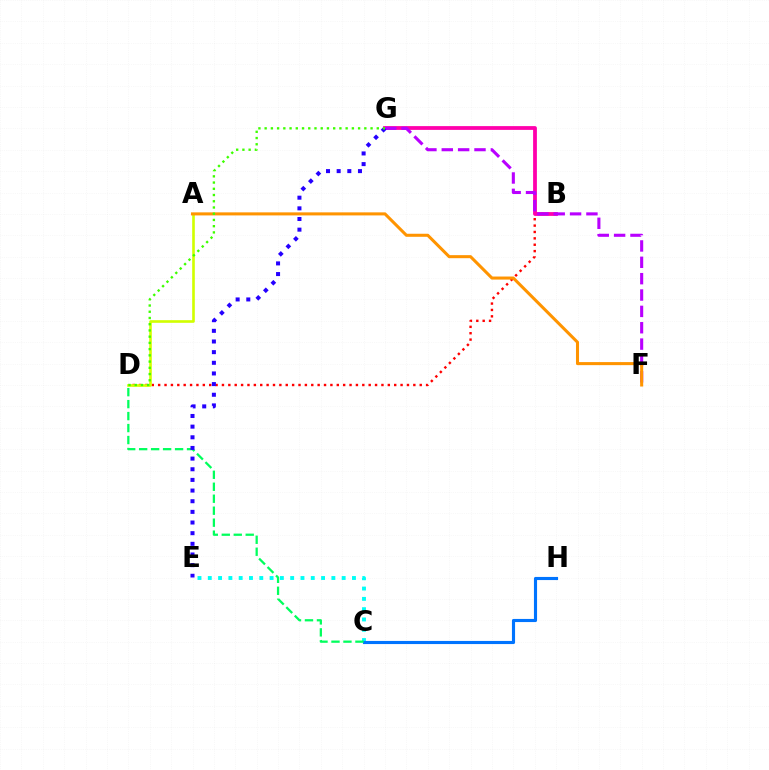{('B', 'D'): [{'color': '#ff0000', 'line_style': 'dotted', 'thickness': 1.73}], ('B', 'G'): [{'color': '#ff00ac', 'line_style': 'solid', 'thickness': 2.72}], ('C', 'E'): [{'color': '#00fff6', 'line_style': 'dotted', 'thickness': 2.8}], ('A', 'D'): [{'color': '#d1ff00', 'line_style': 'solid', 'thickness': 1.9}], ('F', 'G'): [{'color': '#b900ff', 'line_style': 'dashed', 'thickness': 2.22}], ('C', 'H'): [{'color': '#0074ff', 'line_style': 'solid', 'thickness': 2.25}], ('C', 'D'): [{'color': '#00ff5c', 'line_style': 'dashed', 'thickness': 1.63}], ('E', 'G'): [{'color': '#2500ff', 'line_style': 'dotted', 'thickness': 2.89}], ('A', 'F'): [{'color': '#ff9400', 'line_style': 'solid', 'thickness': 2.19}], ('D', 'G'): [{'color': '#3dff00', 'line_style': 'dotted', 'thickness': 1.69}]}